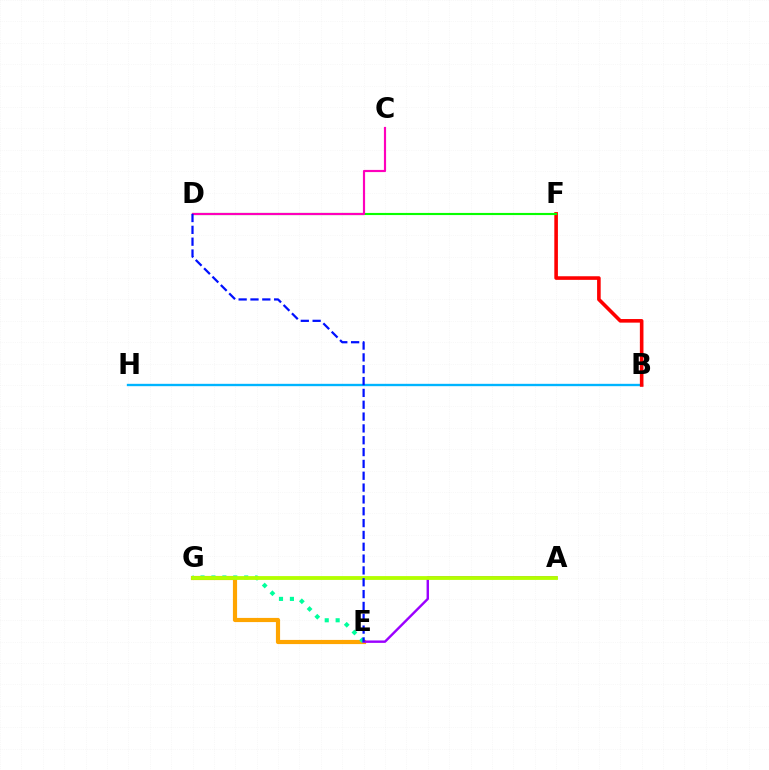{('E', 'G'): [{'color': '#ffa500', 'line_style': 'solid', 'thickness': 3.0}, {'color': '#00ff9d', 'line_style': 'dotted', 'thickness': 2.97}], ('B', 'H'): [{'color': '#00b5ff', 'line_style': 'solid', 'thickness': 1.7}], ('A', 'E'): [{'color': '#9b00ff', 'line_style': 'solid', 'thickness': 1.73}], ('B', 'F'): [{'color': '#ff0000', 'line_style': 'solid', 'thickness': 2.59}], ('D', 'F'): [{'color': '#08ff00', 'line_style': 'solid', 'thickness': 1.54}], ('C', 'D'): [{'color': '#ff00bd', 'line_style': 'solid', 'thickness': 1.56}], ('A', 'G'): [{'color': '#b3ff00', 'line_style': 'solid', 'thickness': 2.75}], ('D', 'E'): [{'color': '#0010ff', 'line_style': 'dashed', 'thickness': 1.61}]}